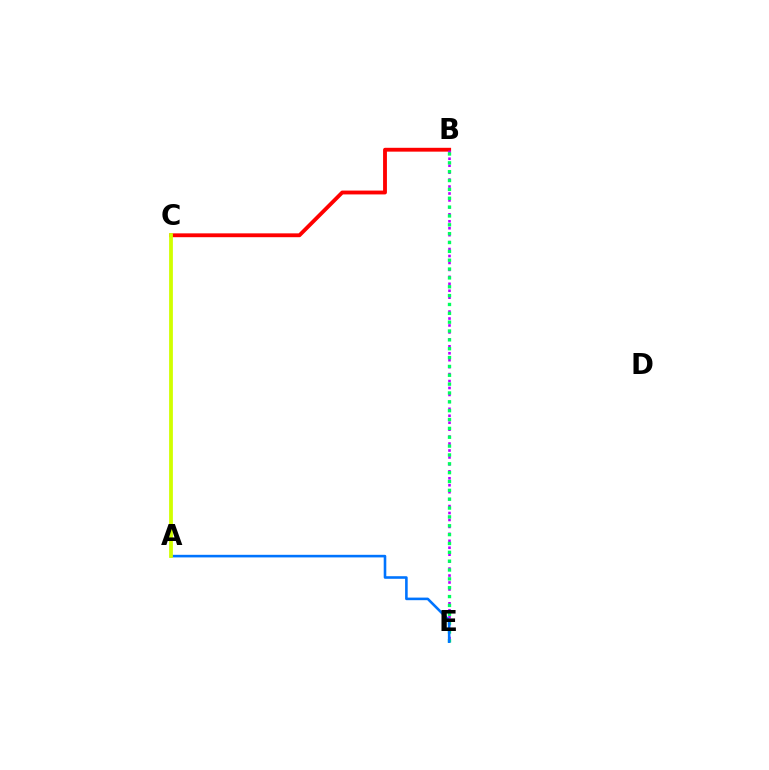{('B', 'C'): [{'color': '#ff0000', 'line_style': 'solid', 'thickness': 2.77}], ('B', 'E'): [{'color': '#b900ff', 'line_style': 'dotted', 'thickness': 1.89}, {'color': '#00ff5c', 'line_style': 'dotted', 'thickness': 2.4}], ('A', 'E'): [{'color': '#0074ff', 'line_style': 'solid', 'thickness': 1.87}], ('A', 'C'): [{'color': '#d1ff00', 'line_style': 'solid', 'thickness': 2.72}]}